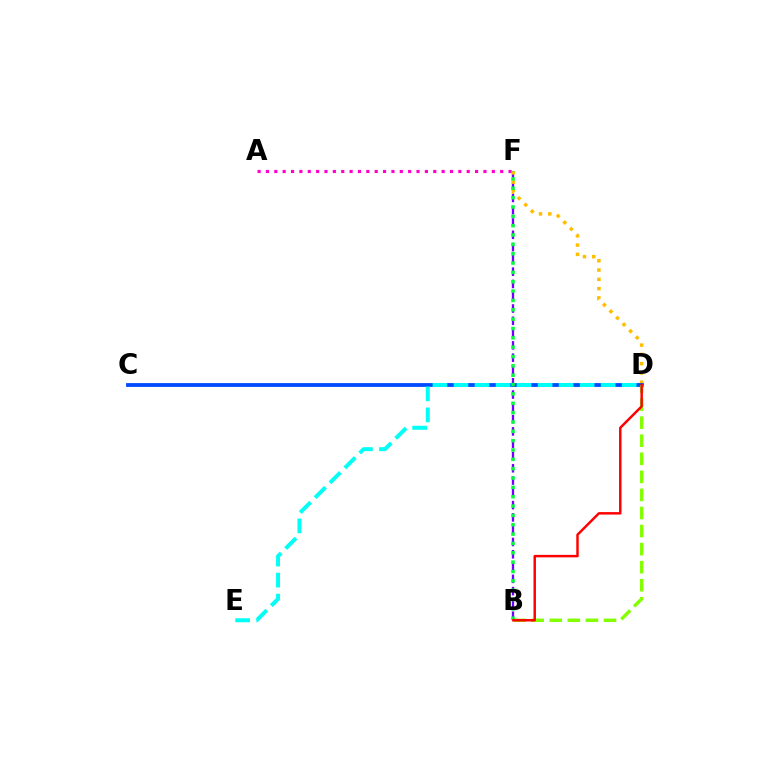{('A', 'F'): [{'color': '#ff00cf', 'line_style': 'dotted', 'thickness': 2.27}], ('B', 'F'): [{'color': '#7200ff', 'line_style': 'dashed', 'thickness': 1.67}, {'color': '#00ff39', 'line_style': 'dotted', 'thickness': 2.54}], ('D', 'F'): [{'color': '#ffbd00', 'line_style': 'dotted', 'thickness': 2.52}], ('C', 'D'): [{'color': '#004bff', 'line_style': 'solid', 'thickness': 2.74}], ('B', 'D'): [{'color': '#84ff00', 'line_style': 'dashed', 'thickness': 2.45}, {'color': '#ff0000', 'line_style': 'solid', 'thickness': 1.77}], ('D', 'E'): [{'color': '#00fff6', 'line_style': 'dashed', 'thickness': 2.86}]}